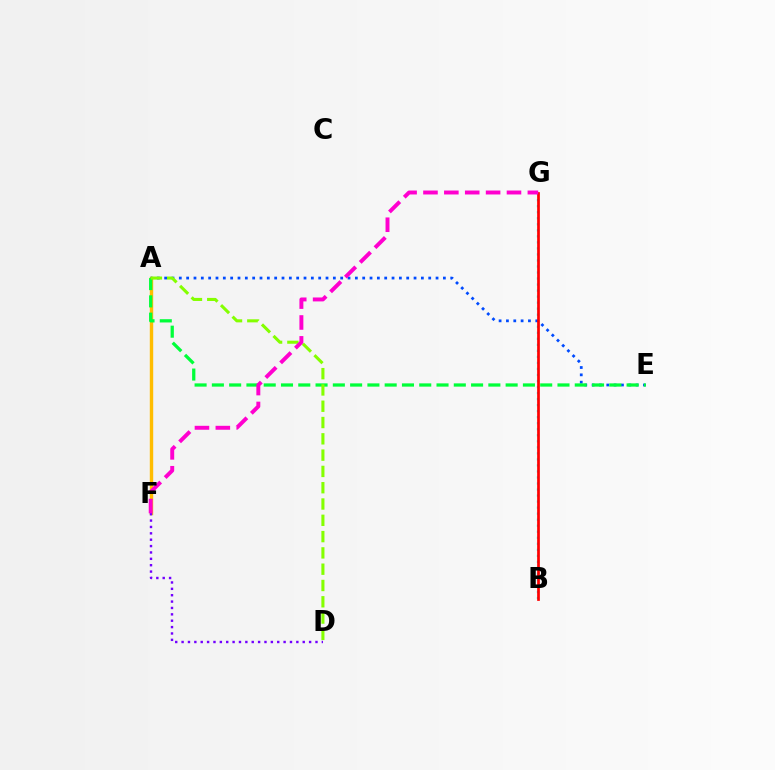{('A', 'F'): [{'color': '#ffbd00', 'line_style': 'solid', 'thickness': 2.45}], ('B', 'G'): [{'color': '#00fff6', 'line_style': 'dotted', 'thickness': 1.64}, {'color': '#ff0000', 'line_style': 'solid', 'thickness': 1.95}], ('A', 'E'): [{'color': '#004bff', 'line_style': 'dotted', 'thickness': 1.99}, {'color': '#00ff39', 'line_style': 'dashed', 'thickness': 2.35}], ('D', 'F'): [{'color': '#7200ff', 'line_style': 'dotted', 'thickness': 1.73}], ('A', 'D'): [{'color': '#84ff00', 'line_style': 'dashed', 'thickness': 2.21}], ('F', 'G'): [{'color': '#ff00cf', 'line_style': 'dashed', 'thickness': 2.84}]}